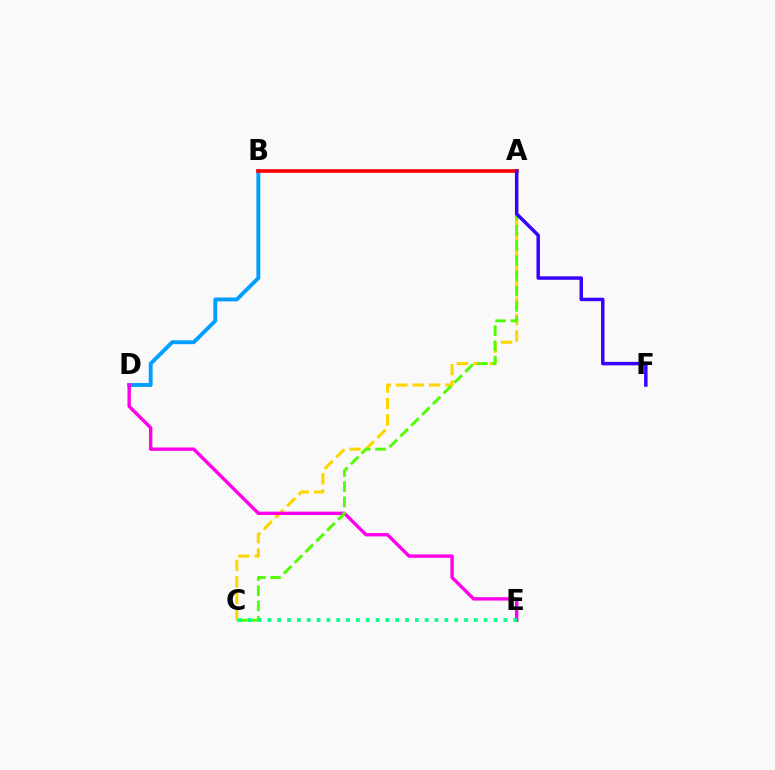{('B', 'D'): [{'color': '#009eff', 'line_style': 'solid', 'thickness': 2.8}], ('A', 'B'): [{'color': '#ff0000', 'line_style': 'solid', 'thickness': 2.63}], ('A', 'C'): [{'color': '#ffd500', 'line_style': 'dashed', 'thickness': 2.23}, {'color': '#4fff00', 'line_style': 'dashed', 'thickness': 2.07}], ('D', 'E'): [{'color': '#ff00ed', 'line_style': 'solid', 'thickness': 2.43}], ('A', 'F'): [{'color': '#3700ff', 'line_style': 'solid', 'thickness': 2.5}], ('C', 'E'): [{'color': '#00ff86', 'line_style': 'dotted', 'thickness': 2.67}]}